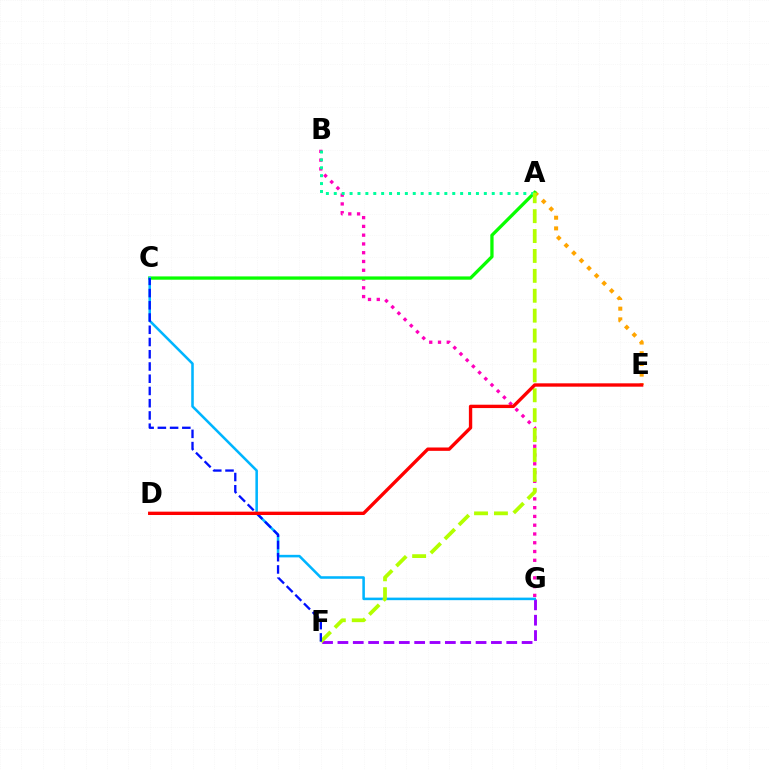{('B', 'G'): [{'color': '#ff00bd', 'line_style': 'dotted', 'thickness': 2.38}], ('A', 'E'): [{'color': '#ffa500', 'line_style': 'dotted', 'thickness': 2.9}], ('F', 'G'): [{'color': '#9b00ff', 'line_style': 'dashed', 'thickness': 2.09}], ('A', 'C'): [{'color': '#08ff00', 'line_style': 'solid', 'thickness': 2.37}], ('A', 'B'): [{'color': '#00ff9d', 'line_style': 'dotted', 'thickness': 2.15}], ('C', 'G'): [{'color': '#00b5ff', 'line_style': 'solid', 'thickness': 1.84}], ('A', 'F'): [{'color': '#b3ff00', 'line_style': 'dashed', 'thickness': 2.7}], ('C', 'F'): [{'color': '#0010ff', 'line_style': 'dashed', 'thickness': 1.66}], ('D', 'E'): [{'color': '#ff0000', 'line_style': 'solid', 'thickness': 2.41}]}